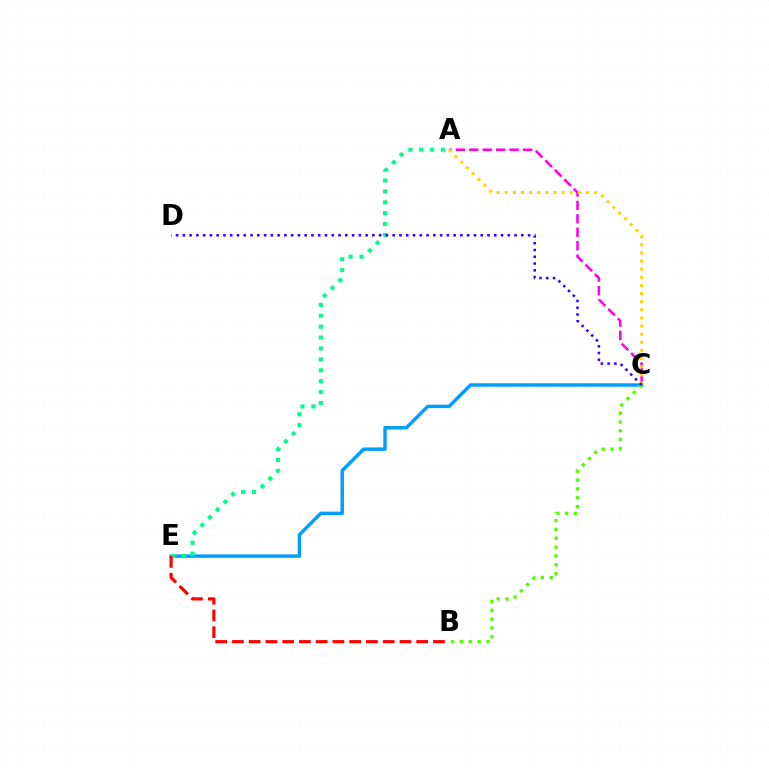{('A', 'C'): [{'color': '#ff00ed', 'line_style': 'dashed', 'thickness': 1.82}, {'color': '#ffd500', 'line_style': 'dotted', 'thickness': 2.21}], ('C', 'E'): [{'color': '#009eff', 'line_style': 'solid', 'thickness': 2.47}], ('B', 'C'): [{'color': '#4fff00', 'line_style': 'dotted', 'thickness': 2.4}], ('A', 'E'): [{'color': '#00ff86', 'line_style': 'dotted', 'thickness': 2.96}], ('B', 'E'): [{'color': '#ff0000', 'line_style': 'dashed', 'thickness': 2.28}], ('C', 'D'): [{'color': '#3700ff', 'line_style': 'dotted', 'thickness': 1.84}]}